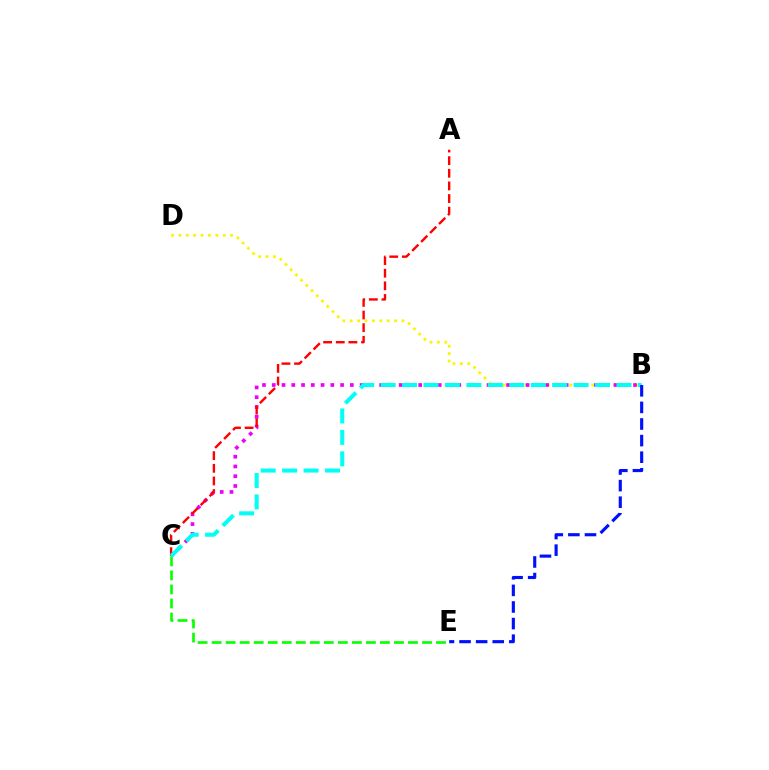{('B', 'D'): [{'color': '#fcf500', 'line_style': 'dotted', 'thickness': 2.01}], ('B', 'C'): [{'color': '#ee00ff', 'line_style': 'dotted', 'thickness': 2.65}, {'color': '#00fff6', 'line_style': 'dashed', 'thickness': 2.91}], ('A', 'C'): [{'color': '#ff0000', 'line_style': 'dashed', 'thickness': 1.72}], ('C', 'E'): [{'color': '#08ff00', 'line_style': 'dashed', 'thickness': 1.91}], ('B', 'E'): [{'color': '#0010ff', 'line_style': 'dashed', 'thickness': 2.25}]}